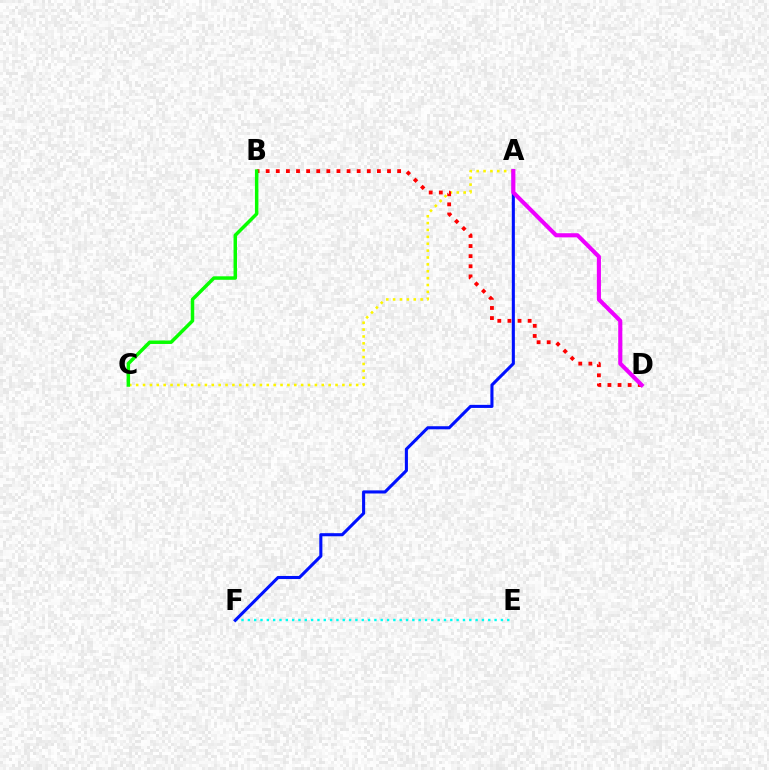{('E', 'F'): [{'color': '#00fff6', 'line_style': 'dotted', 'thickness': 1.72}], ('A', 'C'): [{'color': '#fcf500', 'line_style': 'dotted', 'thickness': 1.87}], ('A', 'F'): [{'color': '#0010ff', 'line_style': 'solid', 'thickness': 2.22}], ('B', 'D'): [{'color': '#ff0000', 'line_style': 'dotted', 'thickness': 2.75}], ('A', 'D'): [{'color': '#ee00ff', 'line_style': 'solid', 'thickness': 2.95}], ('B', 'C'): [{'color': '#08ff00', 'line_style': 'solid', 'thickness': 2.51}]}